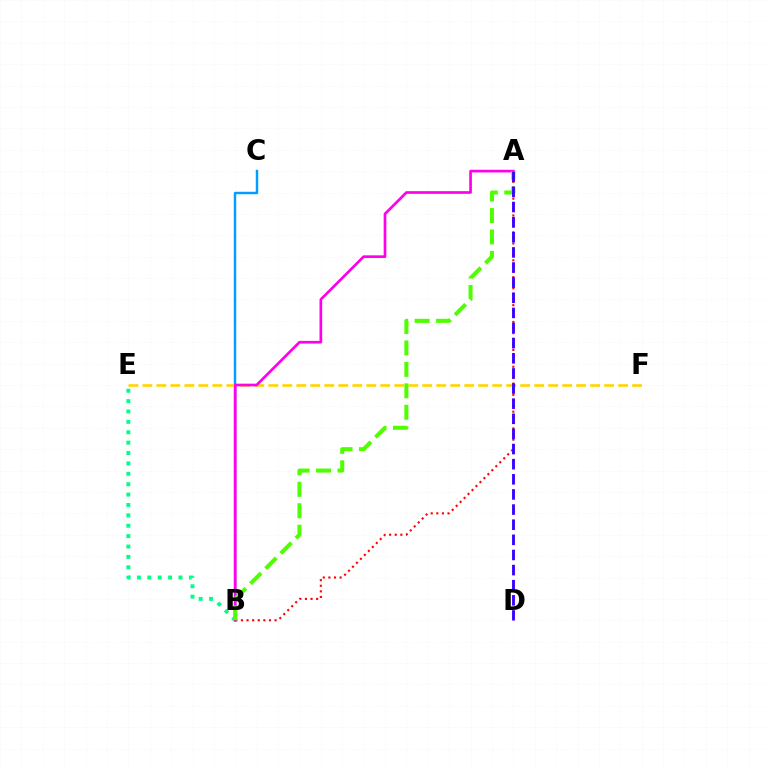{('A', 'B'): [{'color': '#ff0000', 'line_style': 'dotted', 'thickness': 1.52}, {'color': '#ff00ed', 'line_style': 'solid', 'thickness': 1.93}, {'color': '#4fff00', 'line_style': 'dashed', 'thickness': 2.91}], ('B', 'C'): [{'color': '#009eff', 'line_style': 'solid', 'thickness': 1.76}], ('E', 'F'): [{'color': '#ffd500', 'line_style': 'dashed', 'thickness': 1.9}], ('B', 'E'): [{'color': '#00ff86', 'line_style': 'dotted', 'thickness': 2.82}], ('A', 'D'): [{'color': '#3700ff', 'line_style': 'dashed', 'thickness': 2.05}]}